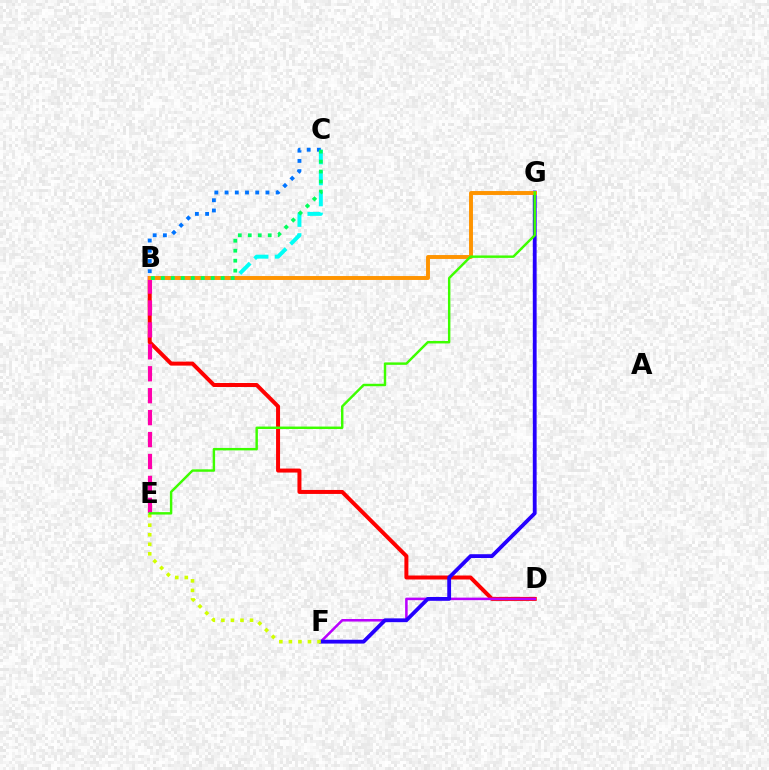{('B', 'D'): [{'color': '#ff0000', 'line_style': 'solid', 'thickness': 2.87}], ('D', 'F'): [{'color': '#b900ff', 'line_style': 'solid', 'thickness': 1.83}], ('B', 'C'): [{'color': '#00fff6', 'line_style': 'dashed', 'thickness': 2.85}, {'color': '#0074ff', 'line_style': 'dotted', 'thickness': 2.78}, {'color': '#00ff5c', 'line_style': 'dotted', 'thickness': 2.71}], ('F', 'G'): [{'color': '#2500ff', 'line_style': 'solid', 'thickness': 2.75}], ('B', 'E'): [{'color': '#ff00ac', 'line_style': 'dashed', 'thickness': 2.98}], ('B', 'G'): [{'color': '#ff9400', 'line_style': 'solid', 'thickness': 2.82}], ('E', 'F'): [{'color': '#d1ff00', 'line_style': 'dotted', 'thickness': 2.59}], ('E', 'G'): [{'color': '#3dff00', 'line_style': 'solid', 'thickness': 1.75}]}